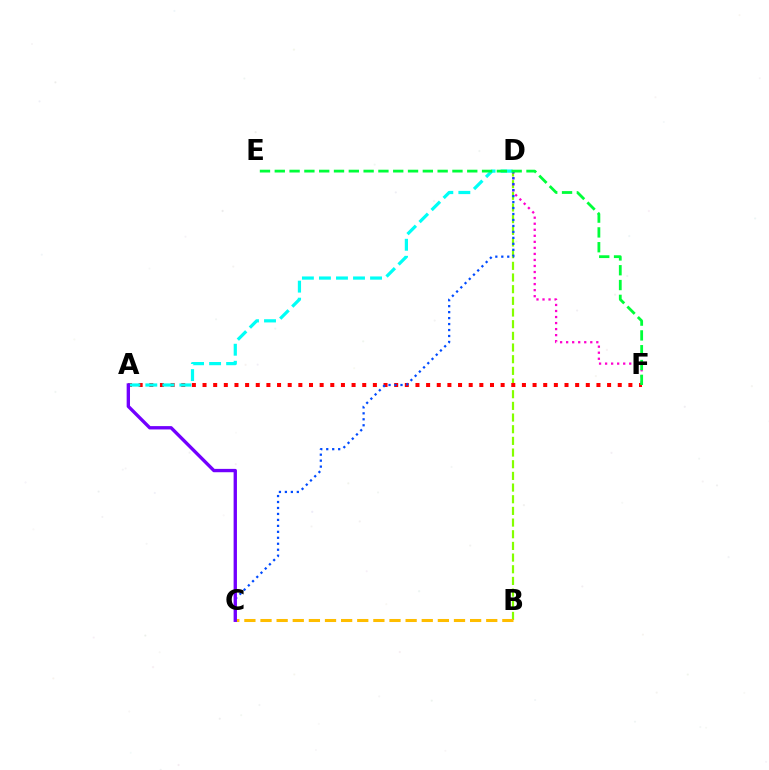{('B', 'D'): [{'color': '#84ff00', 'line_style': 'dashed', 'thickness': 1.59}], ('A', 'F'): [{'color': '#ff0000', 'line_style': 'dotted', 'thickness': 2.89}], ('D', 'F'): [{'color': '#ff00cf', 'line_style': 'dotted', 'thickness': 1.64}], ('C', 'D'): [{'color': '#004bff', 'line_style': 'dotted', 'thickness': 1.62}], ('A', 'D'): [{'color': '#00fff6', 'line_style': 'dashed', 'thickness': 2.31}], ('B', 'C'): [{'color': '#ffbd00', 'line_style': 'dashed', 'thickness': 2.19}], ('A', 'C'): [{'color': '#7200ff', 'line_style': 'solid', 'thickness': 2.41}], ('E', 'F'): [{'color': '#00ff39', 'line_style': 'dashed', 'thickness': 2.01}]}